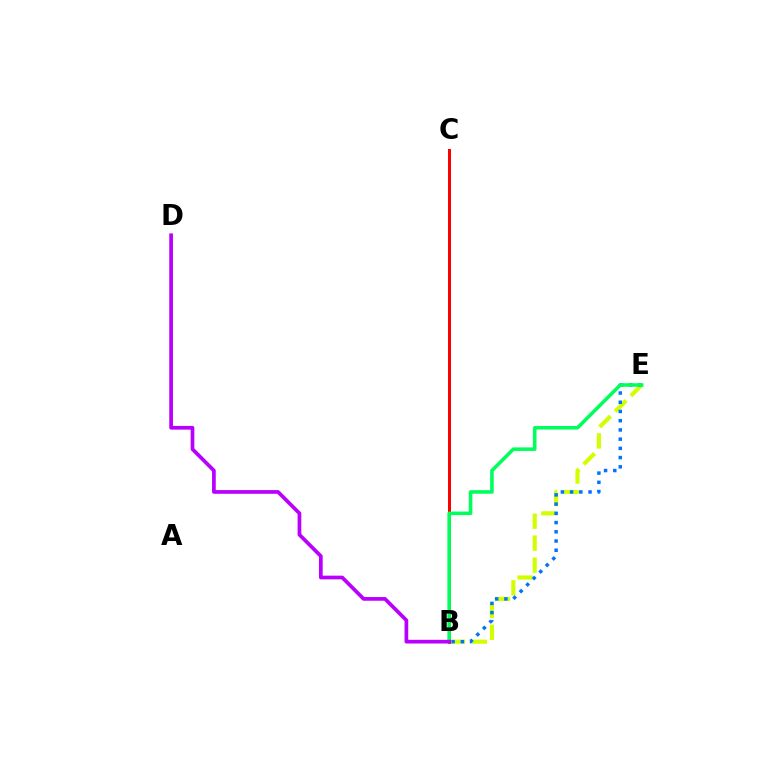{('B', 'E'): [{'color': '#d1ff00', 'line_style': 'dashed', 'thickness': 2.99}, {'color': '#0074ff', 'line_style': 'dotted', 'thickness': 2.51}, {'color': '#00ff5c', 'line_style': 'solid', 'thickness': 2.56}], ('B', 'C'): [{'color': '#ff0000', 'line_style': 'solid', 'thickness': 2.16}], ('B', 'D'): [{'color': '#b900ff', 'line_style': 'solid', 'thickness': 2.67}]}